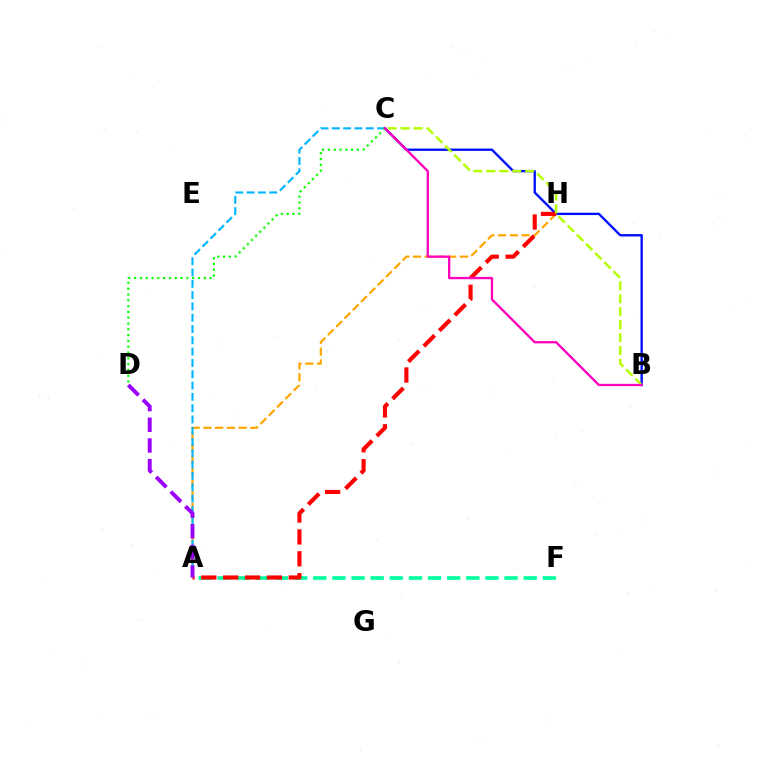{('B', 'C'): [{'color': '#0010ff', 'line_style': 'solid', 'thickness': 1.7}, {'color': '#b3ff00', 'line_style': 'dashed', 'thickness': 1.76}, {'color': '#ff00bd', 'line_style': 'solid', 'thickness': 1.67}], ('A', 'H'): [{'color': '#ffa500', 'line_style': 'dashed', 'thickness': 1.6}, {'color': '#ff0000', 'line_style': 'dashed', 'thickness': 2.97}], ('A', 'C'): [{'color': '#00b5ff', 'line_style': 'dashed', 'thickness': 1.54}], ('A', 'F'): [{'color': '#00ff9d', 'line_style': 'dashed', 'thickness': 2.6}], ('A', 'D'): [{'color': '#9b00ff', 'line_style': 'dashed', 'thickness': 2.81}], ('C', 'D'): [{'color': '#08ff00', 'line_style': 'dotted', 'thickness': 1.58}]}